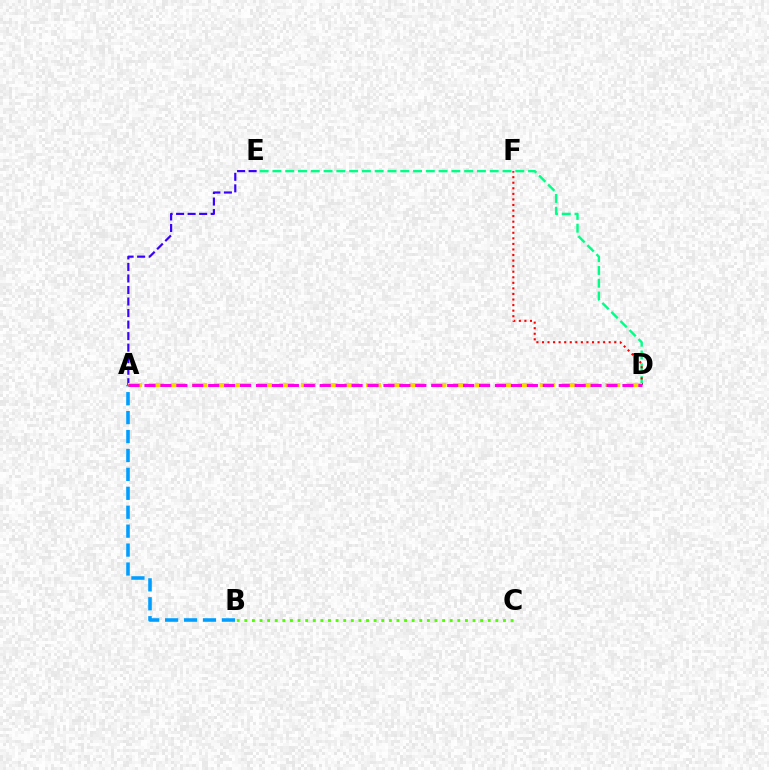{('D', 'E'): [{'color': '#00ff86', 'line_style': 'dashed', 'thickness': 1.74}], ('D', 'F'): [{'color': '#ff0000', 'line_style': 'dotted', 'thickness': 1.51}], ('A', 'E'): [{'color': '#3700ff', 'line_style': 'dashed', 'thickness': 1.57}], ('B', 'C'): [{'color': '#4fff00', 'line_style': 'dotted', 'thickness': 2.07}], ('A', 'D'): [{'color': '#ffd500', 'line_style': 'dashed', 'thickness': 2.95}, {'color': '#ff00ed', 'line_style': 'dashed', 'thickness': 2.16}], ('A', 'B'): [{'color': '#009eff', 'line_style': 'dashed', 'thickness': 2.57}]}